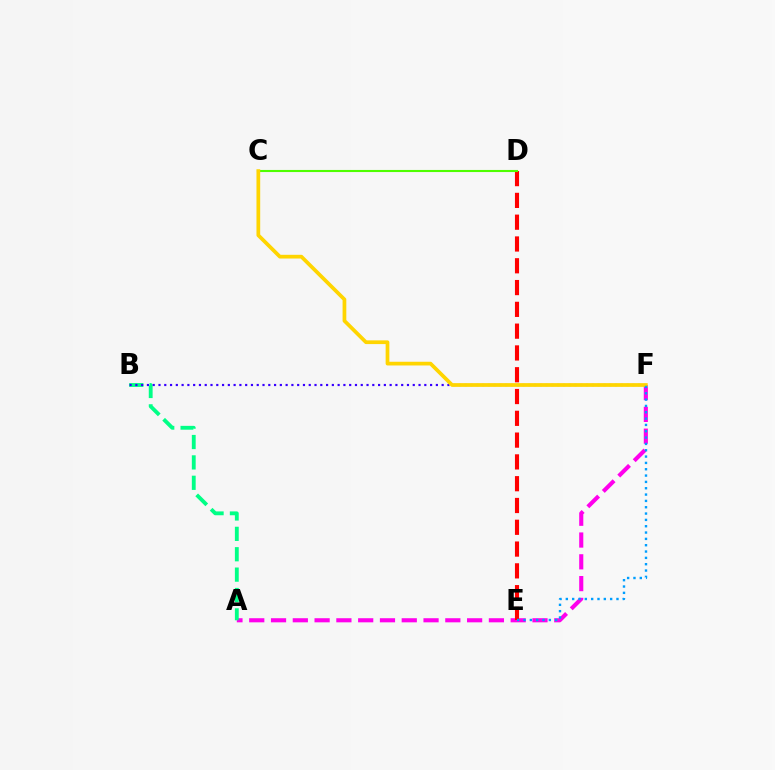{('A', 'F'): [{'color': '#ff00ed', 'line_style': 'dashed', 'thickness': 2.96}], ('D', 'E'): [{'color': '#ff0000', 'line_style': 'dashed', 'thickness': 2.96}], ('C', 'D'): [{'color': '#4fff00', 'line_style': 'solid', 'thickness': 1.51}], ('A', 'B'): [{'color': '#00ff86', 'line_style': 'dashed', 'thickness': 2.77}], ('B', 'F'): [{'color': '#3700ff', 'line_style': 'dotted', 'thickness': 1.57}], ('C', 'F'): [{'color': '#ffd500', 'line_style': 'solid', 'thickness': 2.68}], ('E', 'F'): [{'color': '#009eff', 'line_style': 'dotted', 'thickness': 1.72}]}